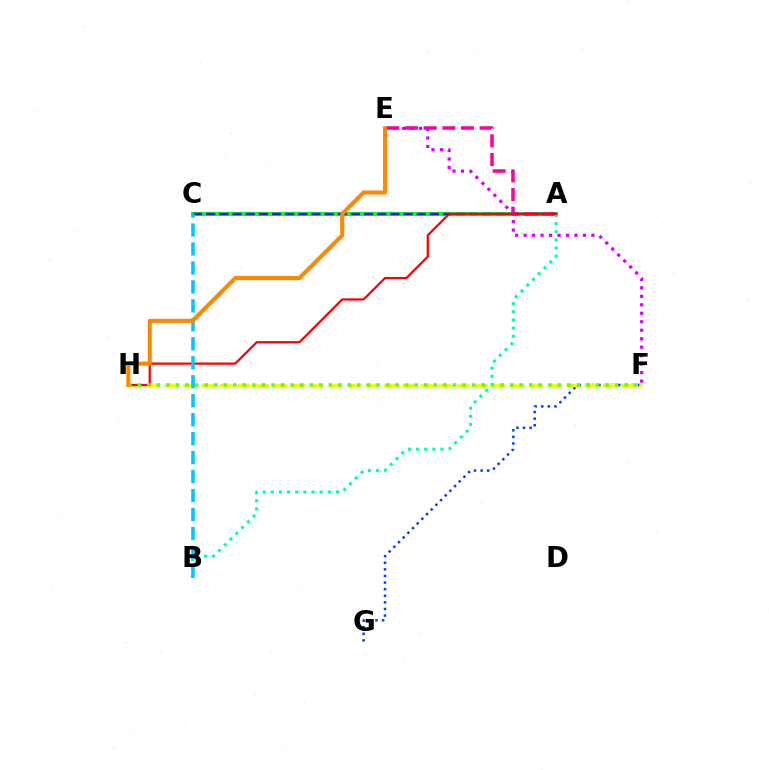{('F', 'G'): [{'color': '#003fff', 'line_style': 'dotted', 'thickness': 1.79}], ('A', 'C'): [{'color': '#00ff27', 'line_style': 'solid', 'thickness': 2.84}, {'color': '#4f00ff', 'line_style': 'dashed', 'thickness': 1.79}], ('A', 'E'): [{'color': '#ff00a0', 'line_style': 'dashed', 'thickness': 2.54}], ('E', 'F'): [{'color': '#d600ff', 'line_style': 'dotted', 'thickness': 2.3}], ('A', 'B'): [{'color': '#00ffaf', 'line_style': 'dotted', 'thickness': 2.21}], ('F', 'H'): [{'color': '#eeff00', 'line_style': 'dashed', 'thickness': 2.48}, {'color': '#66ff00', 'line_style': 'dotted', 'thickness': 2.59}], ('A', 'H'): [{'color': '#ff0000', 'line_style': 'solid', 'thickness': 1.61}], ('B', 'C'): [{'color': '#00c7ff', 'line_style': 'dashed', 'thickness': 2.58}], ('E', 'H'): [{'color': '#ff8800', 'line_style': 'solid', 'thickness': 2.95}]}